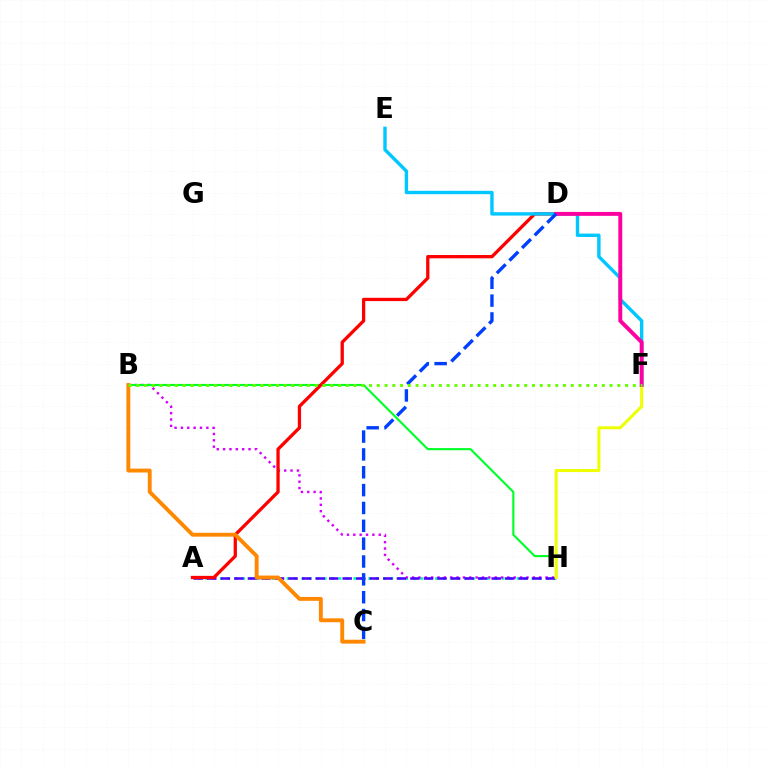{('A', 'H'): [{'color': '#00ffaf', 'line_style': 'dotted', 'thickness': 2.02}, {'color': '#4f00ff', 'line_style': 'dashed', 'thickness': 1.84}], ('B', 'H'): [{'color': '#d600ff', 'line_style': 'dotted', 'thickness': 1.73}, {'color': '#00ff27', 'line_style': 'solid', 'thickness': 1.53}], ('A', 'D'): [{'color': '#ff0000', 'line_style': 'solid', 'thickness': 2.37}], ('B', 'C'): [{'color': '#ff8800', 'line_style': 'solid', 'thickness': 2.8}], ('F', 'H'): [{'color': '#eeff00', 'line_style': 'solid', 'thickness': 2.18}], ('E', 'F'): [{'color': '#00c7ff', 'line_style': 'solid', 'thickness': 2.44}], ('D', 'F'): [{'color': '#ff00a0', 'line_style': 'solid', 'thickness': 2.83}], ('C', 'D'): [{'color': '#003fff', 'line_style': 'dashed', 'thickness': 2.42}], ('B', 'F'): [{'color': '#66ff00', 'line_style': 'dotted', 'thickness': 2.11}]}